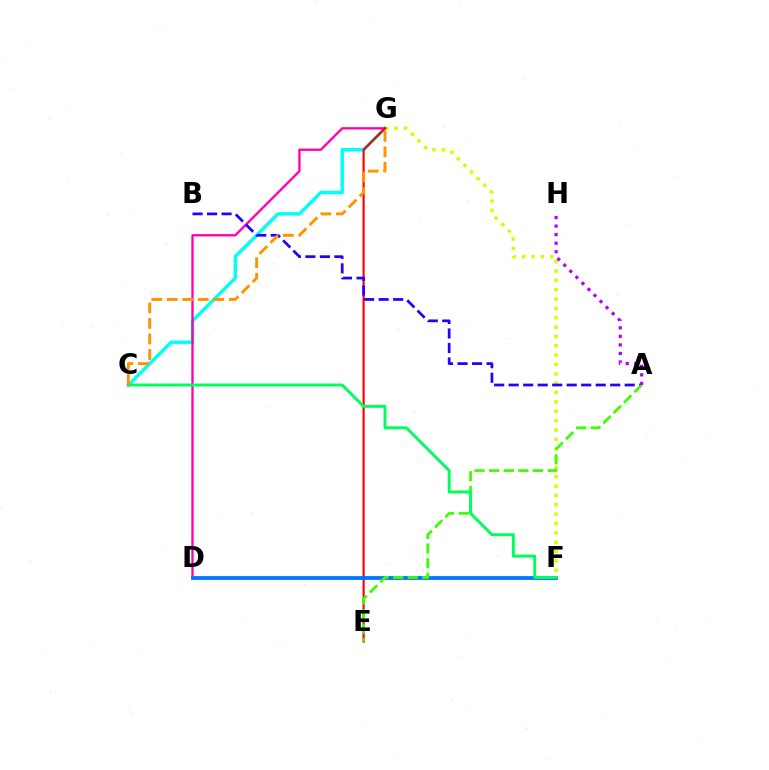{('C', 'G'): [{'color': '#00fff6', 'line_style': 'solid', 'thickness': 2.47}, {'color': '#ff9400', 'line_style': 'dashed', 'thickness': 2.11}], ('F', 'G'): [{'color': '#d1ff00', 'line_style': 'dotted', 'thickness': 2.54}], ('D', 'G'): [{'color': '#ff00ac', 'line_style': 'solid', 'thickness': 1.66}], ('E', 'G'): [{'color': '#ff0000', 'line_style': 'solid', 'thickness': 1.55}], ('A', 'B'): [{'color': '#2500ff', 'line_style': 'dashed', 'thickness': 1.97}], ('D', 'F'): [{'color': '#0074ff', 'line_style': 'solid', 'thickness': 2.72}], ('A', 'E'): [{'color': '#3dff00', 'line_style': 'dashed', 'thickness': 1.99}], ('C', 'F'): [{'color': '#00ff5c', 'line_style': 'solid', 'thickness': 2.12}], ('A', 'H'): [{'color': '#b900ff', 'line_style': 'dotted', 'thickness': 2.32}]}